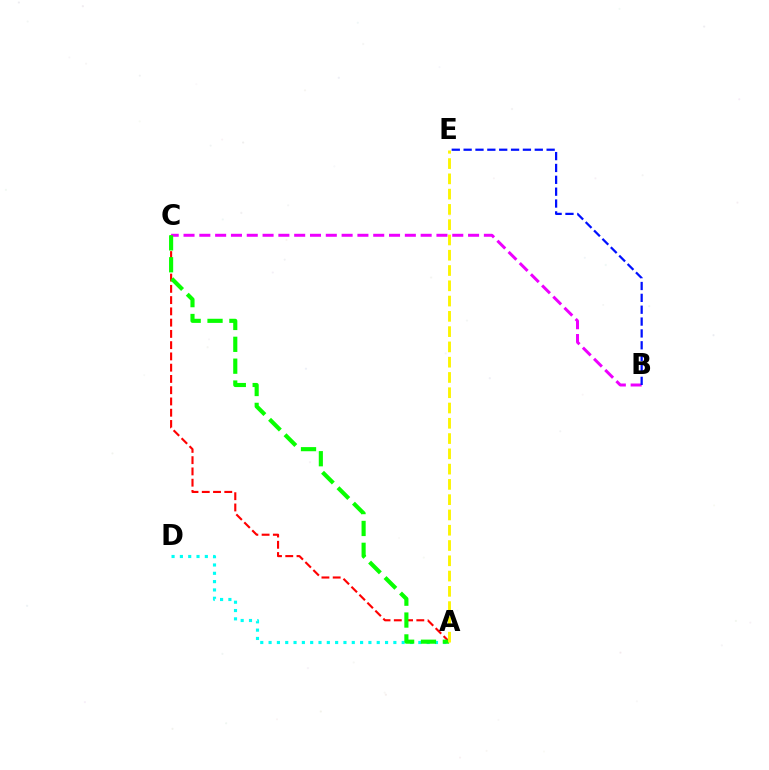{('A', 'C'): [{'color': '#ff0000', 'line_style': 'dashed', 'thickness': 1.53}, {'color': '#08ff00', 'line_style': 'dashed', 'thickness': 2.97}], ('A', 'D'): [{'color': '#00fff6', 'line_style': 'dotted', 'thickness': 2.26}], ('B', 'C'): [{'color': '#ee00ff', 'line_style': 'dashed', 'thickness': 2.15}], ('A', 'E'): [{'color': '#fcf500', 'line_style': 'dashed', 'thickness': 2.08}], ('B', 'E'): [{'color': '#0010ff', 'line_style': 'dashed', 'thickness': 1.61}]}